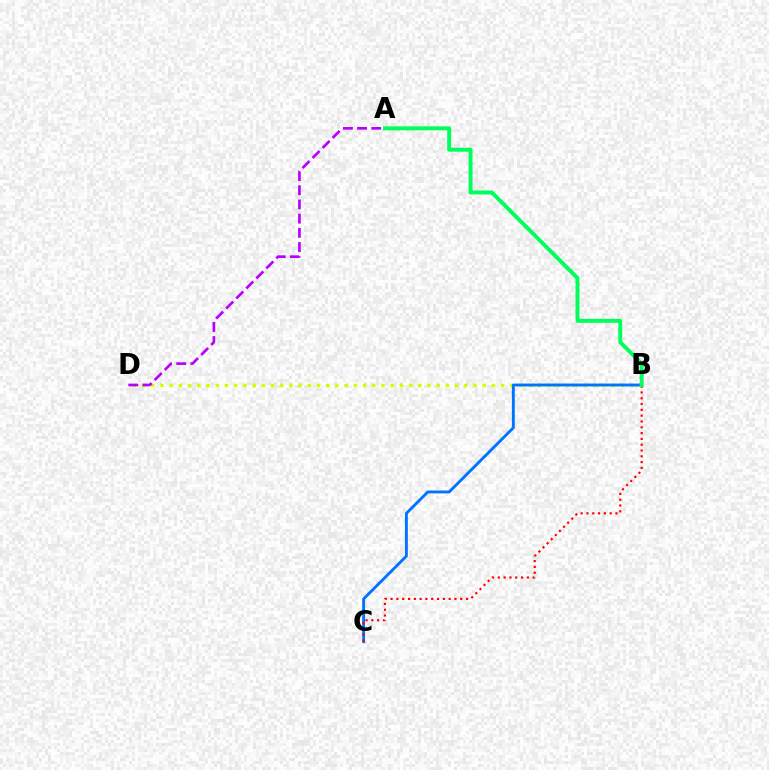{('B', 'D'): [{'color': '#d1ff00', 'line_style': 'dotted', 'thickness': 2.5}], ('B', 'C'): [{'color': '#0074ff', 'line_style': 'solid', 'thickness': 2.07}, {'color': '#ff0000', 'line_style': 'dotted', 'thickness': 1.58}], ('A', 'D'): [{'color': '#b900ff', 'line_style': 'dashed', 'thickness': 1.93}], ('A', 'B'): [{'color': '#00ff5c', 'line_style': 'solid', 'thickness': 2.85}]}